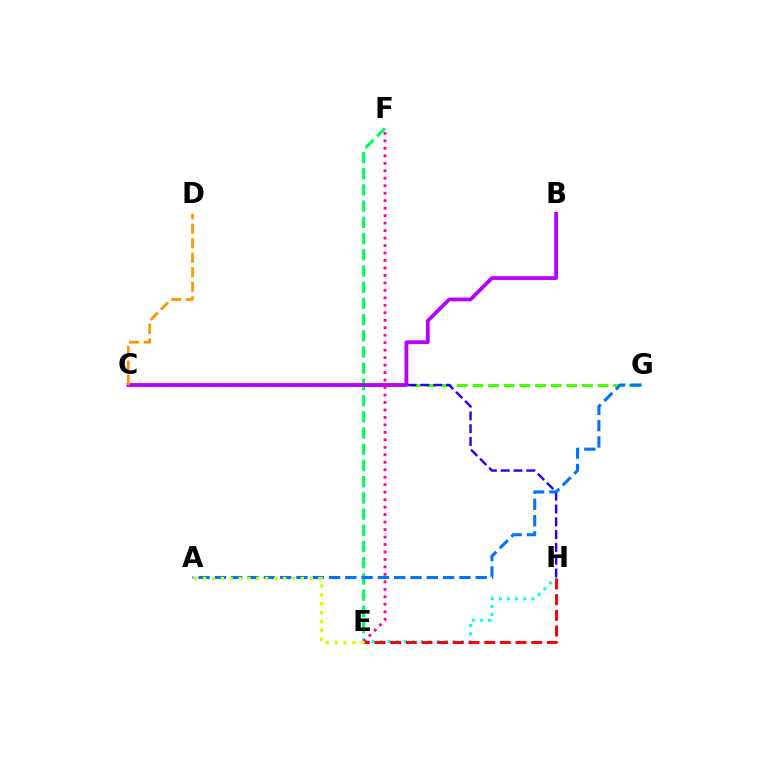{('E', 'F'): [{'color': '#00ff5c', 'line_style': 'dashed', 'thickness': 2.2}, {'color': '#ff00ac', 'line_style': 'dotted', 'thickness': 2.03}], ('C', 'G'): [{'color': '#3dff00', 'line_style': 'dashed', 'thickness': 2.12}], ('C', 'H'): [{'color': '#2500ff', 'line_style': 'dashed', 'thickness': 1.74}], ('B', 'C'): [{'color': '#b900ff', 'line_style': 'solid', 'thickness': 2.72}], ('E', 'H'): [{'color': '#00fff6', 'line_style': 'dotted', 'thickness': 2.2}, {'color': '#ff0000', 'line_style': 'dashed', 'thickness': 2.13}], ('A', 'G'): [{'color': '#0074ff', 'line_style': 'dashed', 'thickness': 2.21}], ('C', 'D'): [{'color': '#ff9400', 'line_style': 'dashed', 'thickness': 1.97}], ('A', 'E'): [{'color': '#d1ff00', 'line_style': 'dotted', 'thickness': 2.42}]}